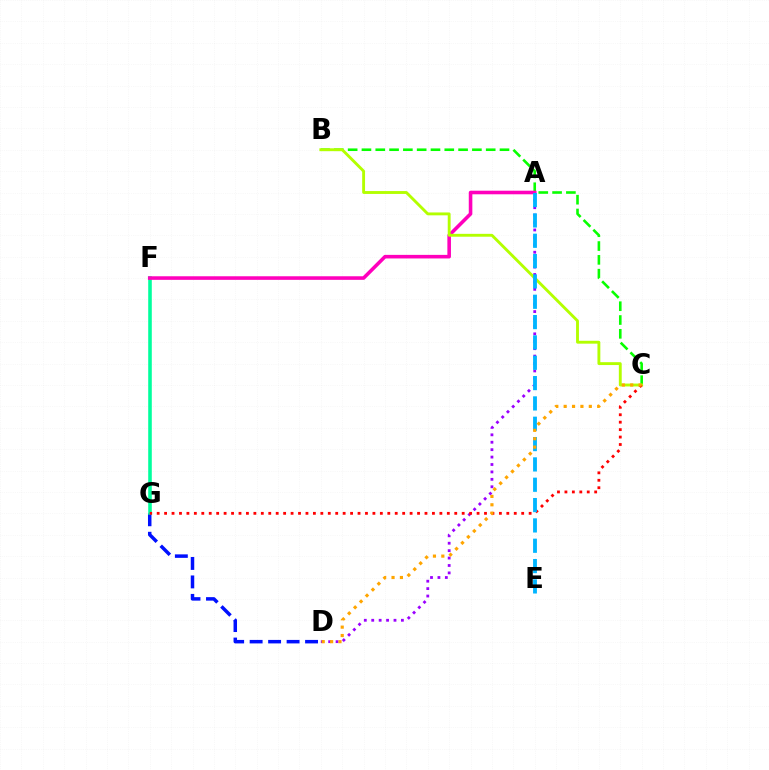{('D', 'G'): [{'color': '#0010ff', 'line_style': 'dashed', 'thickness': 2.51}], ('F', 'G'): [{'color': '#00ff9d', 'line_style': 'solid', 'thickness': 2.58}], ('A', 'D'): [{'color': '#9b00ff', 'line_style': 'dotted', 'thickness': 2.02}], ('B', 'C'): [{'color': '#08ff00', 'line_style': 'dashed', 'thickness': 1.88}, {'color': '#b3ff00', 'line_style': 'solid', 'thickness': 2.07}], ('A', 'F'): [{'color': '#ff00bd', 'line_style': 'solid', 'thickness': 2.58}], ('C', 'G'): [{'color': '#ff0000', 'line_style': 'dotted', 'thickness': 2.02}], ('A', 'E'): [{'color': '#00b5ff', 'line_style': 'dashed', 'thickness': 2.76}], ('C', 'D'): [{'color': '#ffa500', 'line_style': 'dotted', 'thickness': 2.28}]}